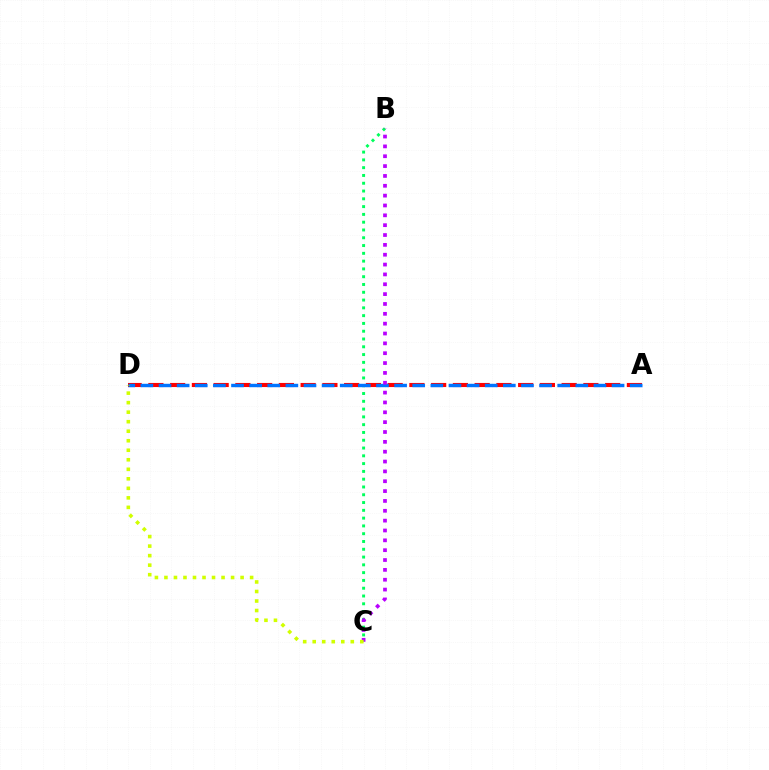{('B', 'C'): [{'color': '#00ff5c', 'line_style': 'dotted', 'thickness': 2.12}, {'color': '#b900ff', 'line_style': 'dotted', 'thickness': 2.68}], ('A', 'D'): [{'color': '#ff0000', 'line_style': 'dashed', 'thickness': 2.95}, {'color': '#0074ff', 'line_style': 'dashed', 'thickness': 2.46}], ('C', 'D'): [{'color': '#d1ff00', 'line_style': 'dotted', 'thickness': 2.59}]}